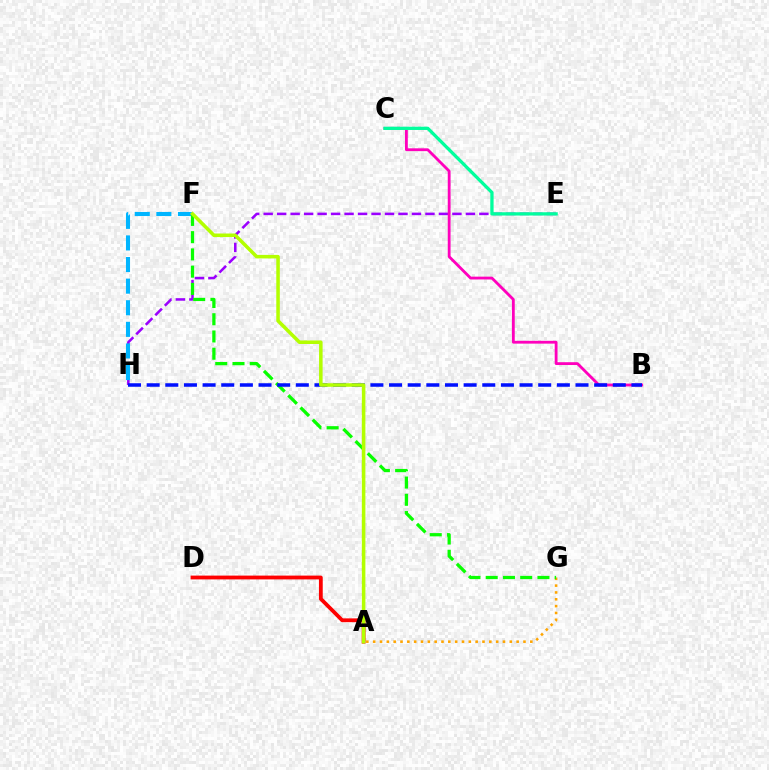{('A', 'D'): [{'color': '#ff0000', 'line_style': 'solid', 'thickness': 2.74}], ('E', 'H'): [{'color': '#9b00ff', 'line_style': 'dashed', 'thickness': 1.83}], ('B', 'C'): [{'color': '#ff00bd', 'line_style': 'solid', 'thickness': 2.03}], ('A', 'G'): [{'color': '#ffa500', 'line_style': 'dotted', 'thickness': 1.86}], ('F', 'H'): [{'color': '#00b5ff', 'line_style': 'dashed', 'thickness': 2.93}], ('F', 'G'): [{'color': '#08ff00', 'line_style': 'dashed', 'thickness': 2.34}], ('B', 'H'): [{'color': '#0010ff', 'line_style': 'dashed', 'thickness': 2.53}], ('C', 'E'): [{'color': '#00ff9d', 'line_style': 'solid', 'thickness': 2.37}], ('A', 'F'): [{'color': '#b3ff00', 'line_style': 'solid', 'thickness': 2.55}]}